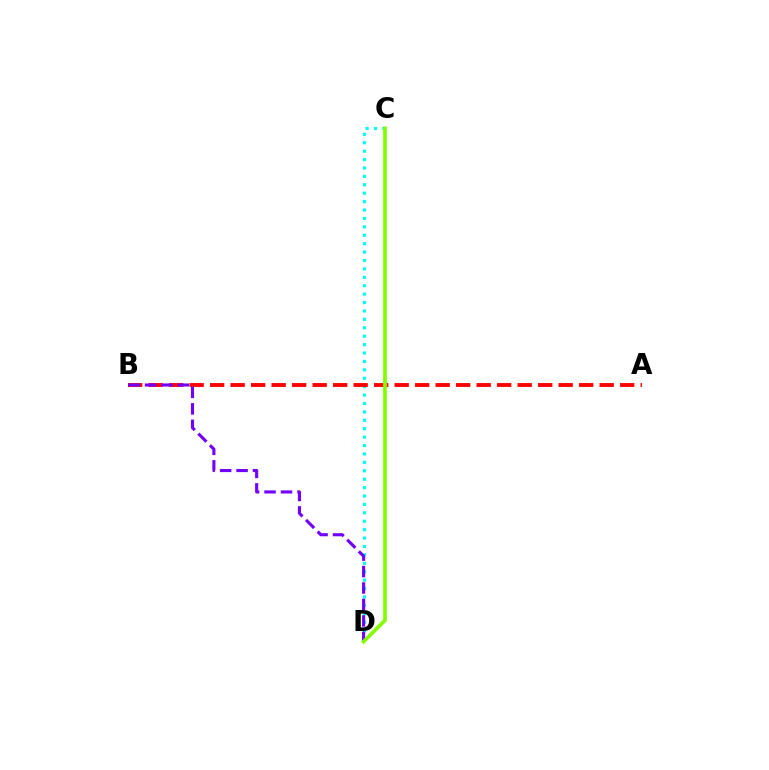{('C', 'D'): [{'color': '#00fff6', 'line_style': 'dotted', 'thickness': 2.29}, {'color': '#84ff00', 'line_style': 'solid', 'thickness': 2.67}], ('A', 'B'): [{'color': '#ff0000', 'line_style': 'dashed', 'thickness': 2.79}], ('B', 'D'): [{'color': '#7200ff', 'line_style': 'dashed', 'thickness': 2.24}]}